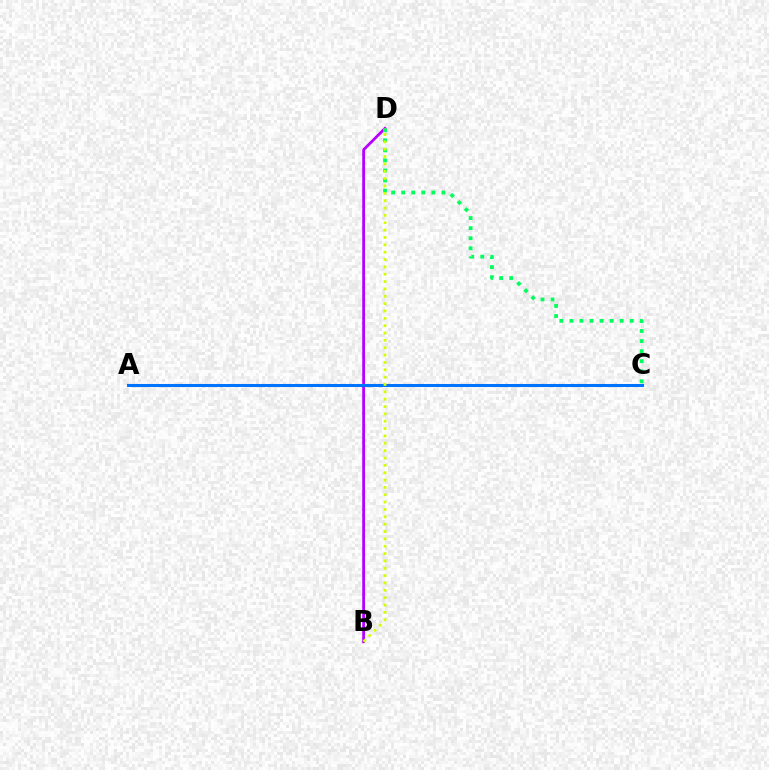{('B', 'D'): [{'color': '#b900ff', 'line_style': 'solid', 'thickness': 2.0}, {'color': '#d1ff00', 'line_style': 'dotted', 'thickness': 2.0}], ('C', 'D'): [{'color': '#00ff5c', 'line_style': 'dotted', 'thickness': 2.73}], ('A', 'C'): [{'color': '#ff0000', 'line_style': 'solid', 'thickness': 2.16}, {'color': '#0074ff', 'line_style': 'solid', 'thickness': 2.2}]}